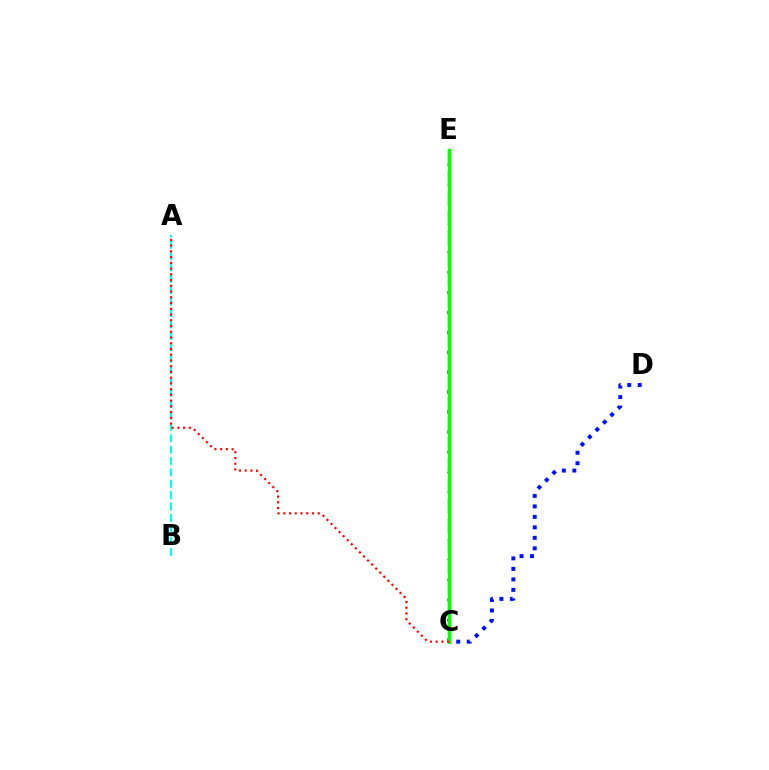{('C', 'E'): [{'color': '#ee00ff', 'line_style': 'dotted', 'thickness': 2.7}, {'color': '#fcf500', 'line_style': 'dashed', 'thickness': 2.78}, {'color': '#08ff00', 'line_style': 'solid', 'thickness': 2.26}], ('C', 'D'): [{'color': '#0010ff', 'line_style': 'dotted', 'thickness': 2.85}], ('A', 'B'): [{'color': '#00fff6', 'line_style': 'dashed', 'thickness': 1.55}], ('A', 'C'): [{'color': '#ff0000', 'line_style': 'dotted', 'thickness': 1.56}]}